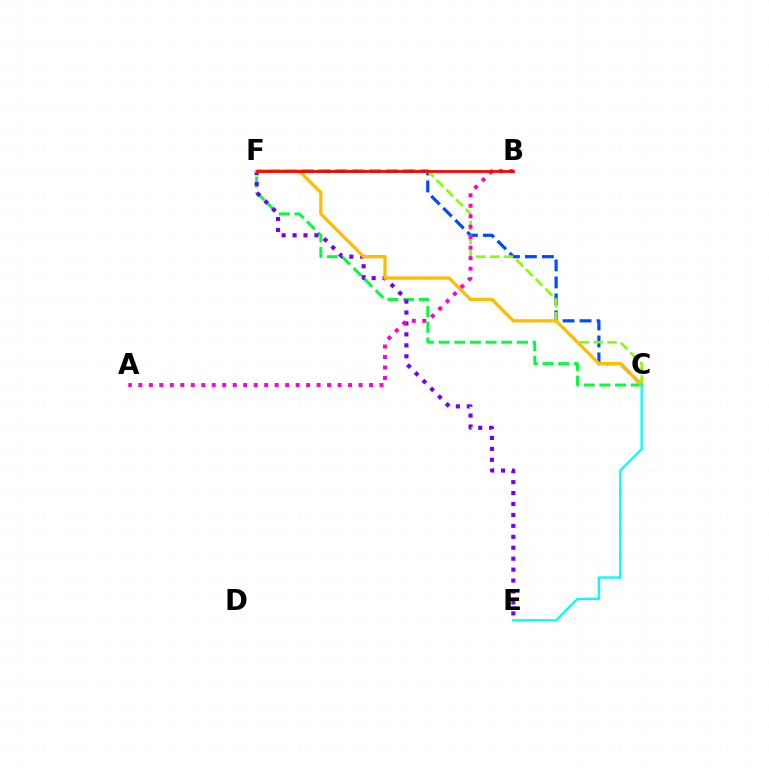{('C', 'F'): [{'color': '#004bff', 'line_style': 'dashed', 'thickness': 2.31}, {'color': '#84ff00', 'line_style': 'dashed', 'thickness': 1.87}, {'color': '#00ff39', 'line_style': 'dashed', 'thickness': 2.13}, {'color': '#ffbd00', 'line_style': 'solid', 'thickness': 2.39}], ('E', 'F'): [{'color': '#7200ff', 'line_style': 'dotted', 'thickness': 2.97}], ('A', 'B'): [{'color': '#ff00cf', 'line_style': 'dotted', 'thickness': 2.85}], ('C', 'E'): [{'color': '#00fff6', 'line_style': 'solid', 'thickness': 1.67}], ('B', 'F'): [{'color': '#ff0000', 'line_style': 'solid', 'thickness': 2.0}]}